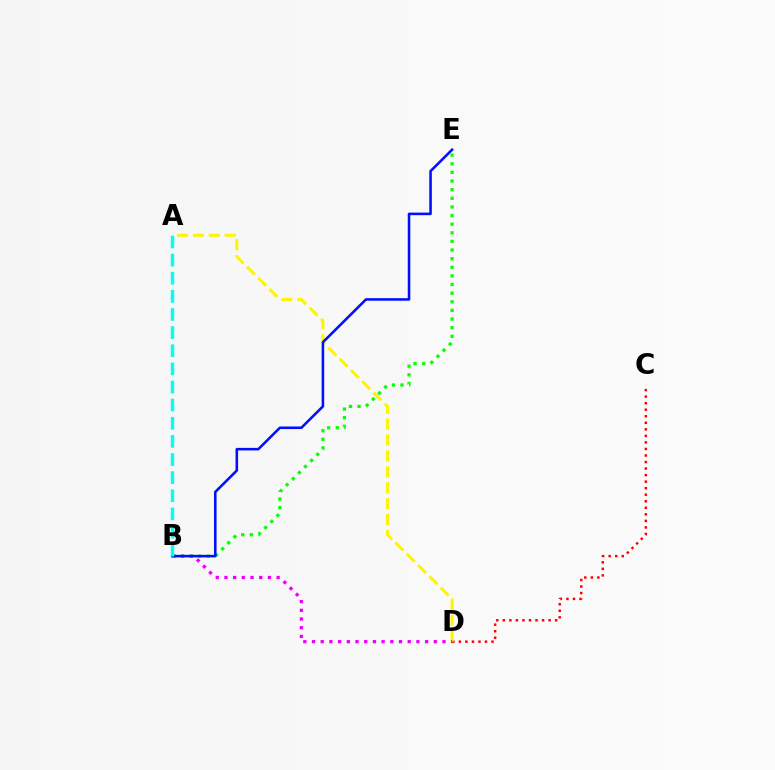{('C', 'D'): [{'color': '#ff0000', 'line_style': 'dotted', 'thickness': 1.78}], ('A', 'D'): [{'color': '#fcf500', 'line_style': 'dashed', 'thickness': 2.16}], ('B', 'D'): [{'color': '#ee00ff', 'line_style': 'dotted', 'thickness': 2.36}], ('B', 'E'): [{'color': '#08ff00', 'line_style': 'dotted', 'thickness': 2.34}, {'color': '#0010ff', 'line_style': 'solid', 'thickness': 1.85}], ('A', 'B'): [{'color': '#00fff6', 'line_style': 'dashed', 'thickness': 2.46}]}